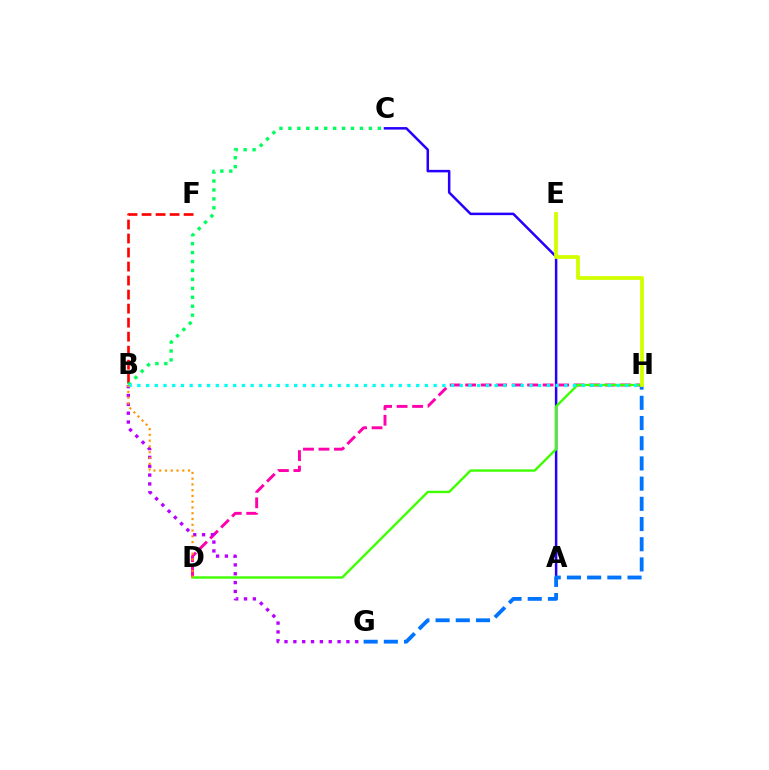{('A', 'C'): [{'color': '#2500ff', 'line_style': 'solid', 'thickness': 1.81}], ('D', 'H'): [{'color': '#ff00ac', 'line_style': 'dashed', 'thickness': 2.1}, {'color': '#3dff00', 'line_style': 'solid', 'thickness': 1.71}], ('B', 'G'): [{'color': '#b900ff', 'line_style': 'dotted', 'thickness': 2.4}], ('G', 'H'): [{'color': '#0074ff', 'line_style': 'dashed', 'thickness': 2.74}], ('B', 'F'): [{'color': '#ff0000', 'line_style': 'dashed', 'thickness': 1.9}], ('E', 'H'): [{'color': '#d1ff00', 'line_style': 'solid', 'thickness': 2.74}], ('B', 'C'): [{'color': '#00ff5c', 'line_style': 'dotted', 'thickness': 2.43}], ('B', 'H'): [{'color': '#00fff6', 'line_style': 'dotted', 'thickness': 2.37}], ('B', 'D'): [{'color': '#ff9400', 'line_style': 'dotted', 'thickness': 1.57}]}